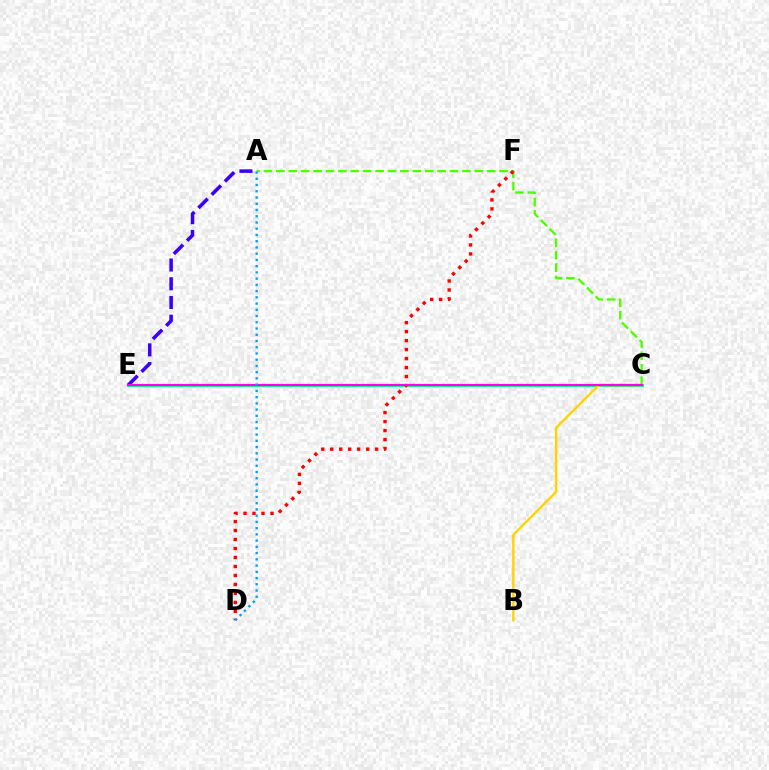{('A', 'E'): [{'color': '#3700ff', 'line_style': 'dashed', 'thickness': 2.55}], ('A', 'C'): [{'color': '#4fff00', 'line_style': 'dashed', 'thickness': 1.68}], ('C', 'E'): [{'color': '#00ff86', 'line_style': 'solid', 'thickness': 2.09}, {'color': '#ff00ed', 'line_style': 'solid', 'thickness': 1.57}], ('D', 'F'): [{'color': '#ff0000', 'line_style': 'dotted', 'thickness': 2.44}], ('B', 'C'): [{'color': '#ffd500', 'line_style': 'solid', 'thickness': 1.73}], ('A', 'D'): [{'color': '#009eff', 'line_style': 'dotted', 'thickness': 1.69}]}